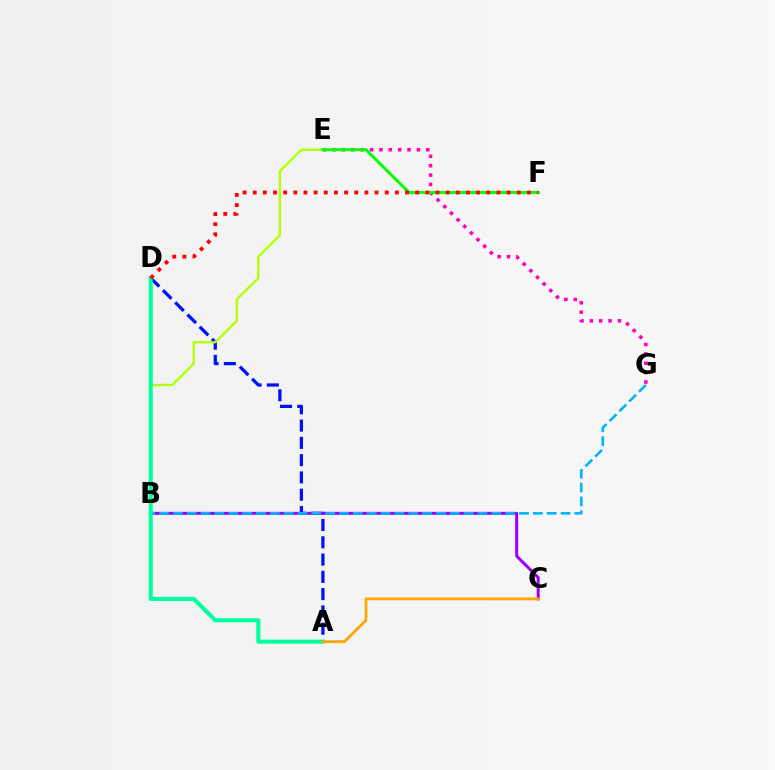{('A', 'D'): [{'color': '#0010ff', 'line_style': 'dashed', 'thickness': 2.35}, {'color': '#00ff9d', 'line_style': 'solid', 'thickness': 2.95}], ('B', 'C'): [{'color': '#9b00ff', 'line_style': 'solid', 'thickness': 2.16}], ('E', 'G'): [{'color': '#ff00bd', 'line_style': 'dotted', 'thickness': 2.55}], ('B', 'G'): [{'color': '#00b5ff', 'line_style': 'dashed', 'thickness': 1.88}], ('B', 'E'): [{'color': '#b3ff00', 'line_style': 'solid', 'thickness': 1.68}], ('E', 'F'): [{'color': '#08ff00', 'line_style': 'solid', 'thickness': 2.17}], ('D', 'F'): [{'color': '#ff0000', 'line_style': 'dotted', 'thickness': 2.76}], ('A', 'C'): [{'color': '#ffa500', 'line_style': 'solid', 'thickness': 2.0}]}